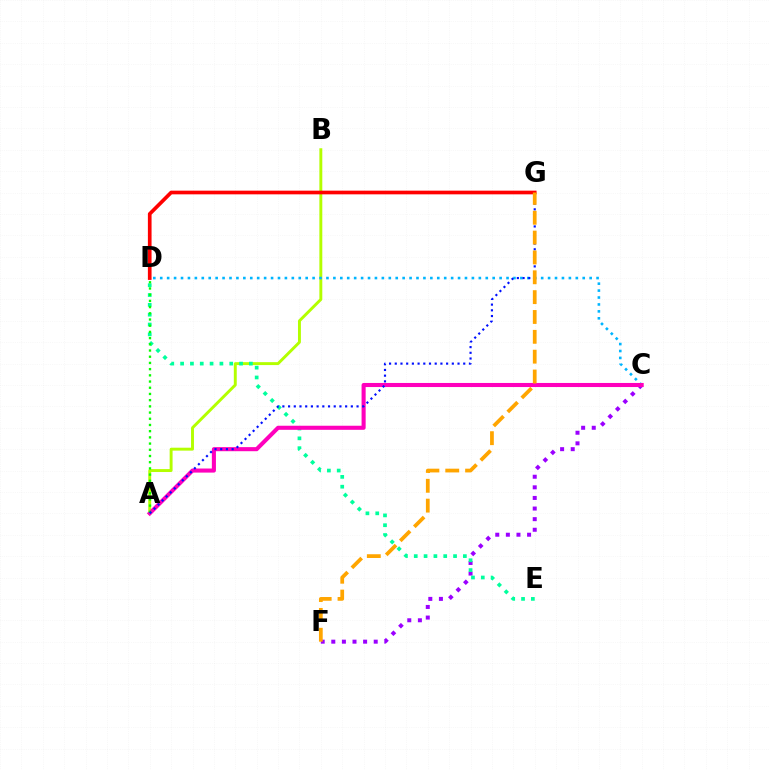{('A', 'B'): [{'color': '#b3ff00', 'line_style': 'solid', 'thickness': 2.11}], ('C', 'F'): [{'color': '#9b00ff', 'line_style': 'dotted', 'thickness': 2.88}], ('D', 'E'): [{'color': '#00ff9d', 'line_style': 'dotted', 'thickness': 2.67}], ('C', 'D'): [{'color': '#00b5ff', 'line_style': 'dotted', 'thickness': 1.88}], ('A', 'C'): [{'color': '#ff00bd', 'line_style': 'solid', 'thickness': 2.94}], ('A', 'D'): [{'color': '#08ff00', 'line_style': 'dotted', 'thickness': 1.69}], ('A', 'G'): [{'color': '#0010ff', 'line_style': 'dotted', 'thickness': 1.55}], ('D', 'G'): [{'color': '#ff0000', 'line_style': 'solid', 'thickness': 2.65}], ('F', 'G'): [{'color': '#ffa500', 'line_style': 'dashed', 'thickness': 2.7}]}